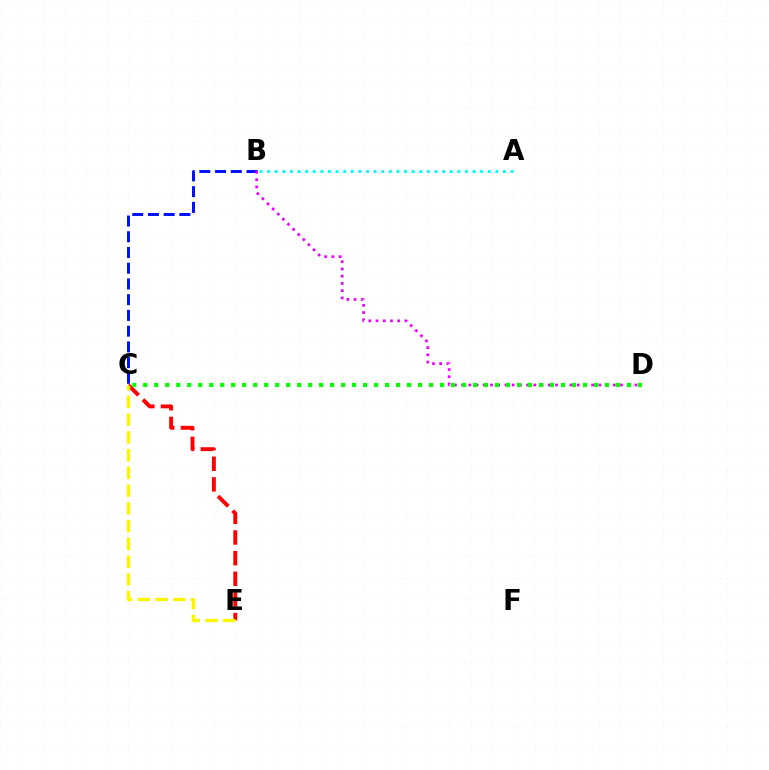{('B', 'C'): [{'color': '#0010ff', 'line_style': 'dashed', 'thickness': 2.14}], ('C', 'E'): [{'color': '#ff0000', 'line_style': 'dashed', 'thickness': 2.81}, {'color': '#fcf500', 'line_style': 'dashed', 'thickness': 2.41}], ('B', 'D'): [{'color': '#ee00ff', 'line_style': 'dotted', 'thickness': 1.96}], ('C', 'D'): [{'color': '#08ff00', 'line_style': 'dotted', 'thickness': 2.99}], ('A', 'B'): [{'color': '#00fff6', 'line_style': 'dotted', 'thickness': 2.07}]}